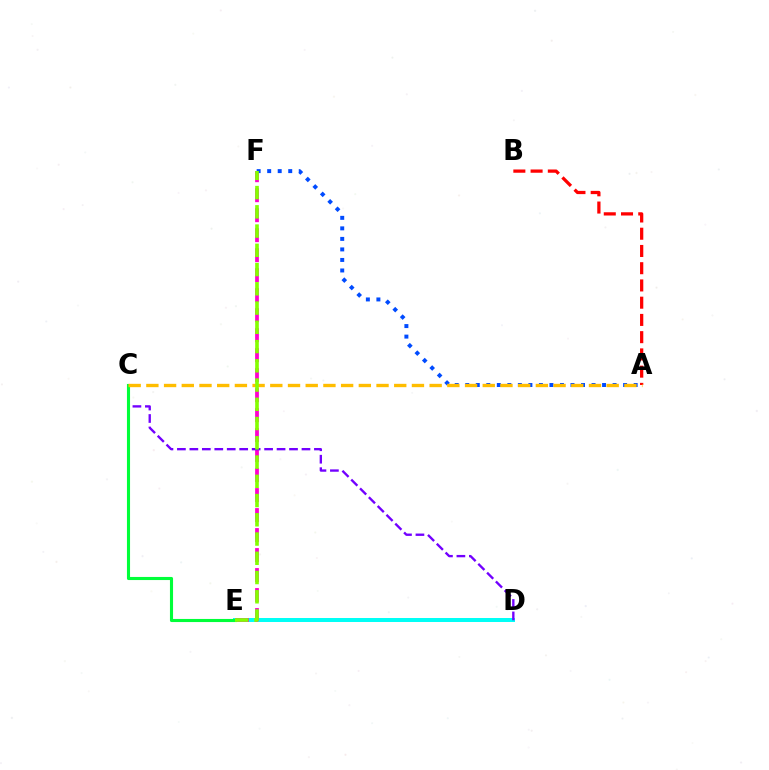{('D', 'E'): [{'color': '#00fff6', 'line_style': 'solid', 'thickness': 2.87}], ('A', 'B'): [{'color': '#ff0000', 'line_style': 'dashed', 'thickness': 2.34}], ('E', 'F'): [{'color': '#ff00cf', 'line_style': 'dashed', 'thickness': 2.72}, {'color': '#84ff00', 'line_style': 'dashed', 'thickness': 2.61}], ('C', 'D'): [{'color': '#7200ff', 'line_style': 'dashed', 'thickness': 1.69}], ('C', 'E'): [{'color': '#00ff39', 'line_style': 'solid', 'thickness': 2.23}], ('A', 'F'): [{'color': '#004bff', 'line_style': 'dotted', 'thickness': 2.86}], ('A', 'C'): [{'color': '#ffbd00', 'line_style': 'dashed', 'thickness': 2.41}]}